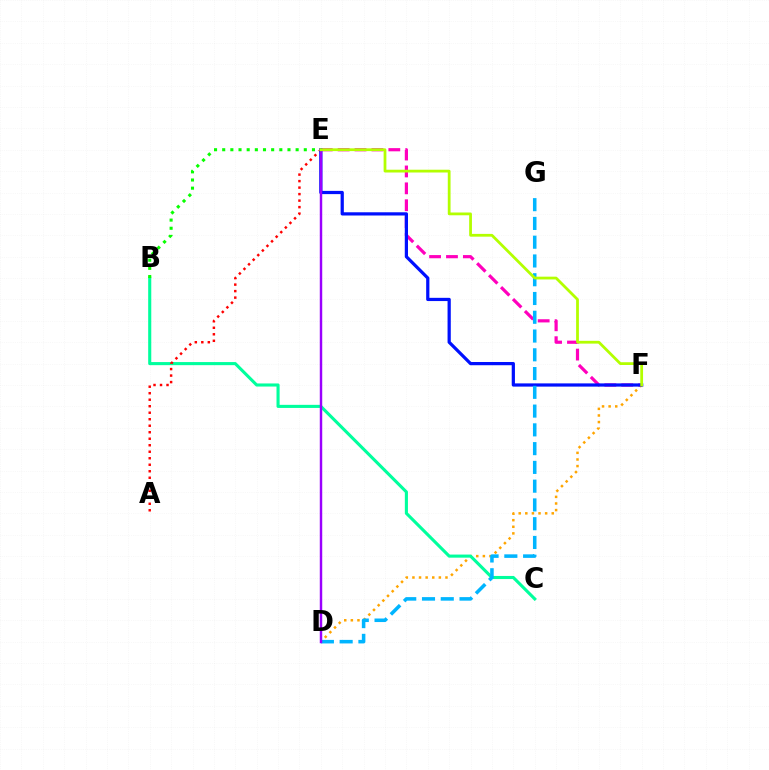{('D', 'F'): [{'color': '#ffa500', 'line_style': 'dotted', 'thickness': 1.8}], ('B', 'C'): [{'color': '#00ff9d', 'line_style': 'solid', 'thickness': 2.23}], ('E', 'F'): [{'color': '#ff00bd', 'line_style': 'dashed', 'thickness': 2.3}, {'color': '#0010ff', 'line_style': 'solid', 'thickness': 2.32}, {'color': '#b3ff00', 'line_style': 'solid', 'thickness': 2.0}], ('A', 'E'): [{'color': '#ff0000', 'line_style': 'dotted', 'thickness': 1.77}], ('D', 'G'): [{'color': '#00b5ff', 'line_style': 'dashed', 'thickness': 2.55}], ('D', 'E'): [{'color': '#9b00ff', 'line_style': 'solid', 'thickness': 1.76}], ('B', 'E'): [{'color': '#08ff00', 'line_style': 'dotted', 'thickness': 2.22}]}